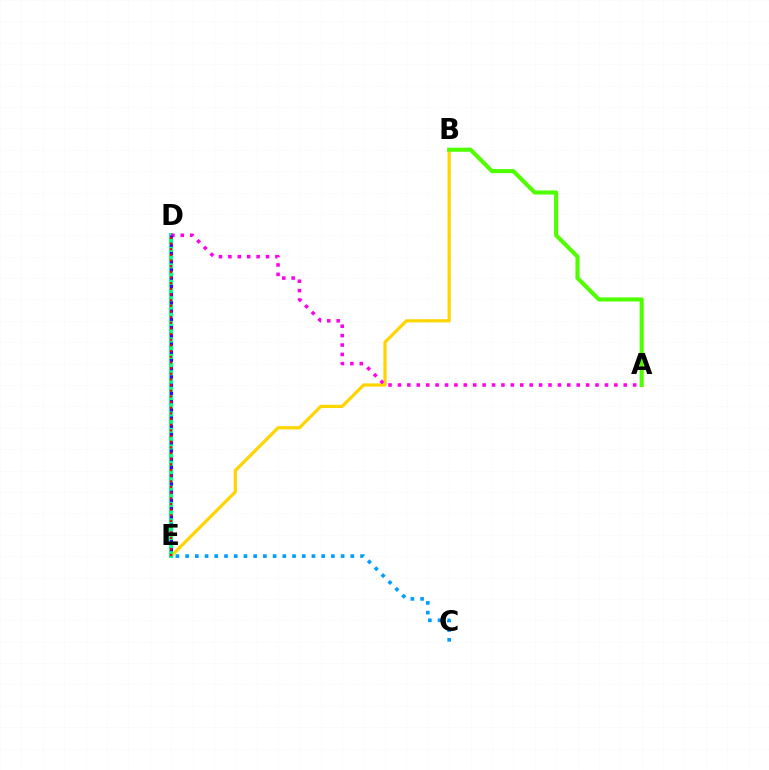{('B', 'E'): [{'color': '#ffd500', 'line_style': 'solid', 'thickness': 2.31}], ('A', 'B'): [{'color': '#4fff00', 'line_style': 'solid', 'thickness': 2.95}], ('D', 'E'): [{'color': '#00ff86', 'line_style': 'solid', 'thickness': 2.87}, {'color': '#3700ff', 'line_style': 'dotted', 'thickness': 2.24}, {'color': '#ff0000', 'line_style': 'dotted', 'thickness': 1.54}], ('A', 'D'): [{'color': '#ff00ed', 'line_style': 'dotted', 'thickness': 2.56}], ('C', 'E'): [{'color': '#009eff', 'line_style': 'dotted', 'thickness': 2.64}]}